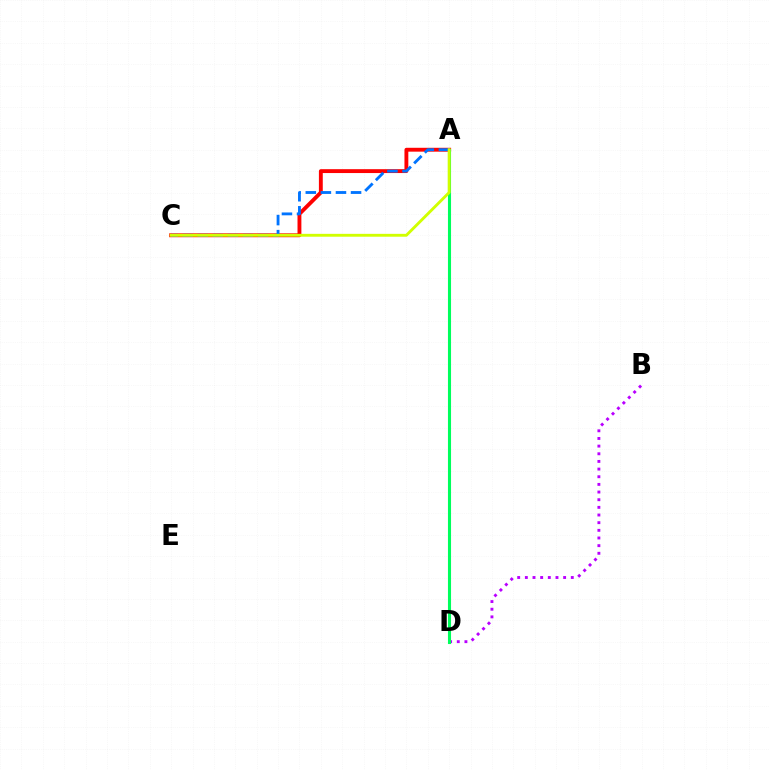{('A', 'C'): [{'color': '#ff0000', 'line_style': 'solid', 'thickness': 2.79}, {'color': '#0074ff', 'line_style': 'dashed', 'thickness': 2.05}, {'color': '#d1ff00', 'line_style': 'solid', 'thickness': 2.07}], ('B', 'D'): [{'color': '#b900ff', 'line_style': 'dotted', 'thickness': 2.08}], ('A', 'D'): [{'color': '#00ff5c', 'line_style': 'solid', 'thickness': 2.22}]}